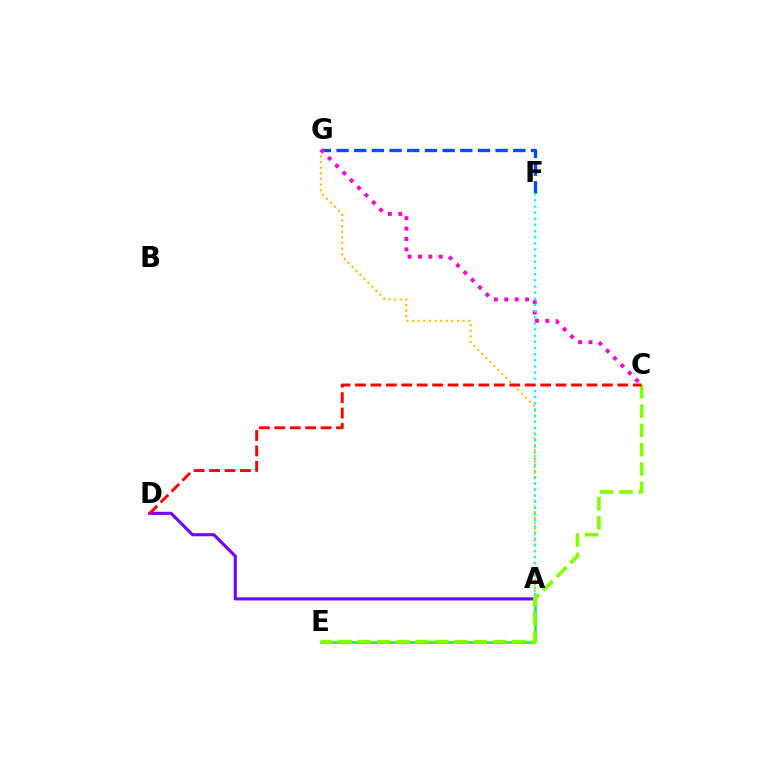{('A', 'G'): [{'color': '#ffbd00', 'line_style': 'dotted', 'thickness': 1.53}], ('F', 'G'): [{'color': '#004bff', 'line_style': 'dashed', 'thickness': 2.4}], ('A', 'D'): [{'color': '#7200ff', 'line_style': 'solid', 'thickness': 2.22}], ('A', 'E'): [{'color': '#00ff39', 'line_style': 'solid', 'thickness': 1.82}], ('C', 'G'): [{'color': '#ff00cf', 'line_style': 'dotted', 'thickness': 2.83}], ('A', 'F'): [{'color': '#00fff6', 'line_style': 'dotted', 'thickness': 1.67}], ('C', 'E'): [{'color': '#84ff00', 'line_style': 'dashed', 'thickness': 2.62}], ('C', 'D'): [{'color': '#ff0000', 'line_style': 'dashed', 'thickness': 2.1}]}